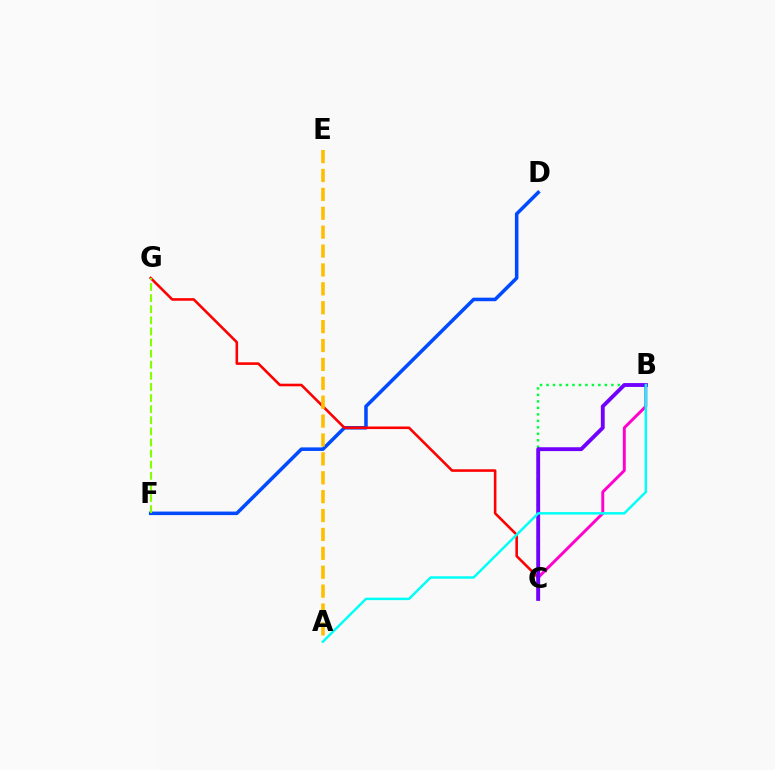{('B', 'C'): [{'color': '#ff00cf', 'line_style': 'solid', 'thickness': 2.12}, {'color': '#00ff39', 'line_style': 'dotted', 'thickness': 1.76}, {'color': '#7200ff', 'line_style': 'solid', 'thickness': 2.78}], ('D', 'F'): [{'color': '#004bff', 'line_style': 'solid', 'thickness': 2.55}], ('C', 'G'): [{'color': '#ff0000', 'line_style': 'solid', 'thickness': 1.86}], ('F', 'G'): [{'color': '#84ff00', 'line_style': 'dashed', 'thickness': 1.51}], ('A', 'E'): [{'color': '#ffbd00', 'line_style': 'dashed', 'thickness': 2.57}], ('A', 'B'): [{'color': '#00fff6', 'line_style': 'solid', 'thickness': 1.77}]}